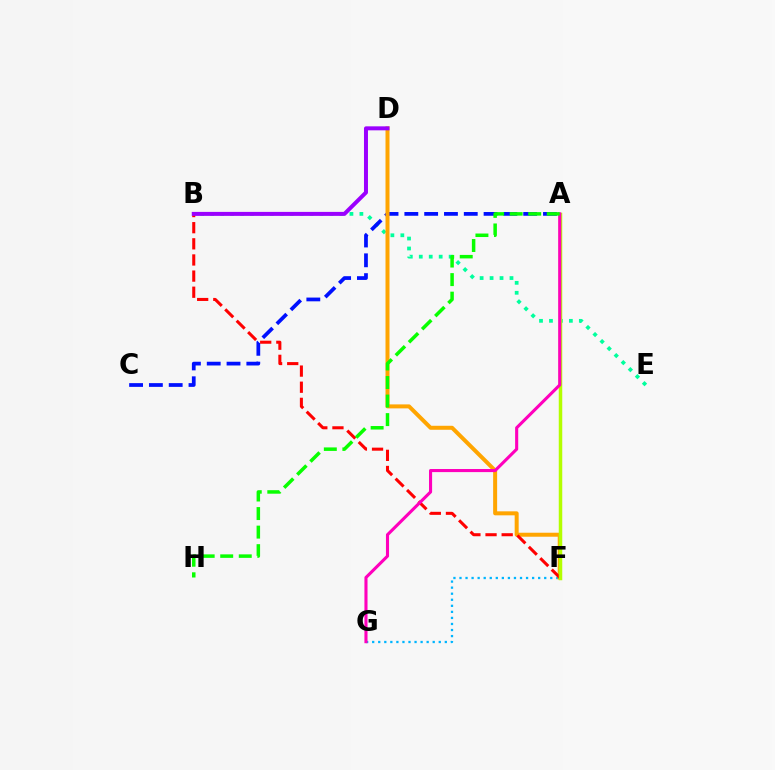{('B', 'E'): [{'color': '#00ff9d', 'line_style': 'dotted', 'thickness': 2.7}], ('A', 'C'): [{'color': '#0010ff', 'line_style': 'dashed', 'thickness': 2.69}], ('F', 'G'): [{'color': '#00b5ff', 'line_style': 'dotted', 'thickness': 1.64}], ('D', 'F'): [{'color': '#ffa500', 'line_style': 'solid', 'thickness': 2.87}], ('B', 'F'): [{'color': '#ff0000', 'line_style': 'dashed', 'thickness': 2.19}], ('A', 'F'): [{'color': '#b3ff00', 'line_style': 'solid', 'thickness': 2.51}], ('A', 'G'): [{'color': '#ff00bd', 'line_style': 'solid', 'thickness': 2.23}], ('B', 'D'): [{'color': '#9b00ff', 'line_style': 'solid', 'thickness': 2.87}], ('A', 'H'): [{'color': '#08ff00', 'line_style': 'dashed', 'thickness': 2.52}]}